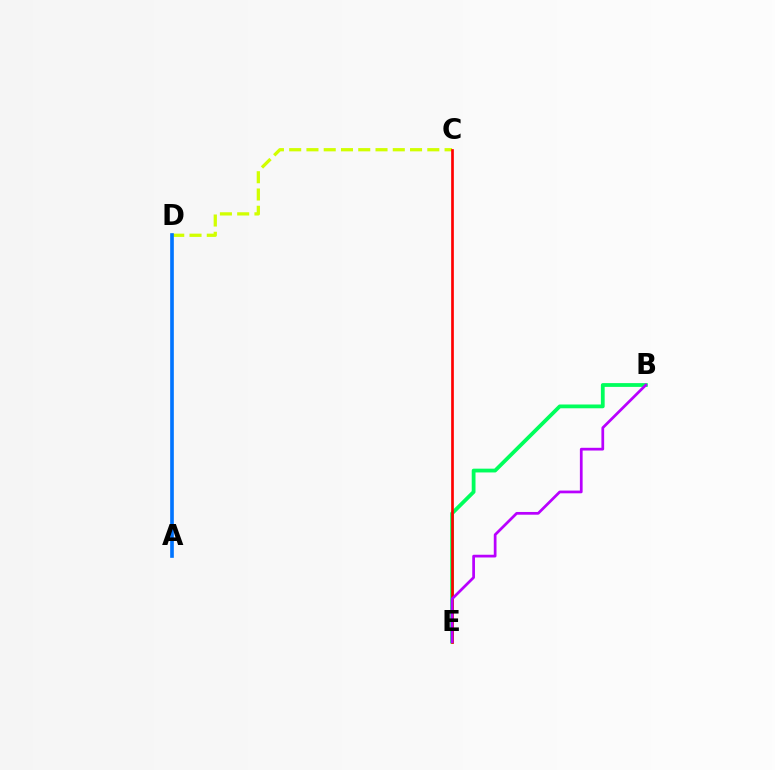{('B', 'E'): [{'color': '#00ff5c', 'line_style': 'solid', 'thickness': 2.72}, {'color': '#b900ff', 'line_style': 'solid', 'thickness': 1.97}], ('C', 'D'): [{'color': '#d1ff00', 'line_style': 'dashed', 'thickness': 2.35}], ('A', 'D'): [{'color': '#0074ff', 'line_style': 'solid', 'thickness': 2.62}], ('C', 'E'): [{'color': '#ff0000', 'line_style': 'solid', 'thickness': 1.93}]}